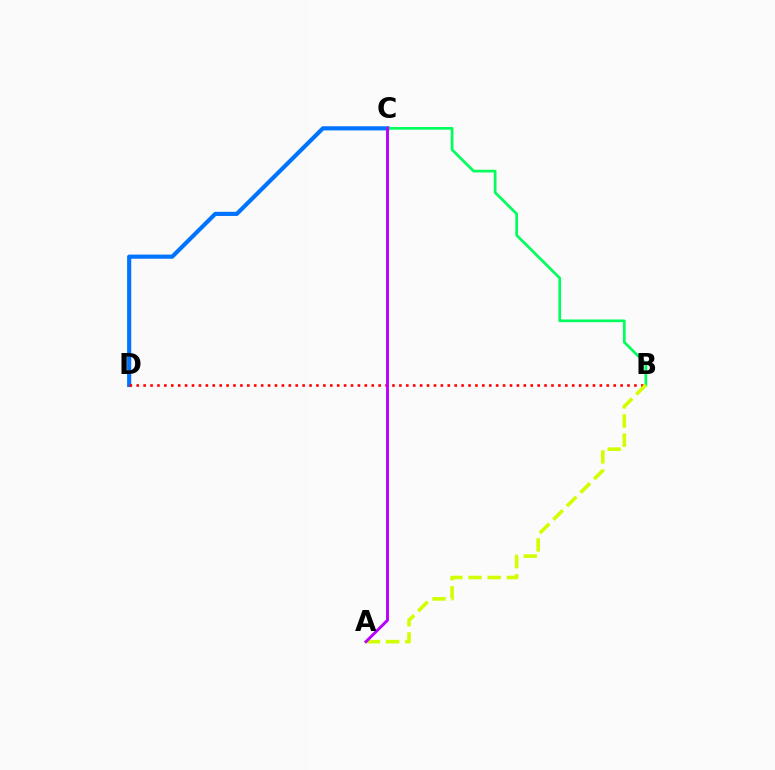{('C', 'D'): [{'color': '#0074ff', 'line_style': 'solid', 'thickness': 2.98}], ('B', 'D'): [{'color': '#ff0000', 'line_style': 'dotted', 'thickness': 1.88}], ('B', 'C'): [{'color': '#00ff5c', 'line_style': 'solid', 'thickness': 1.95}], ('A', 'B'): [{'color': '#d1ff00', 'line_style': 'dashed', 'thickness': 2.6}], ('A', 'C'): [{'color': '#b900ff', 'line_style': 'solid', 'thickness': 2.1}]}